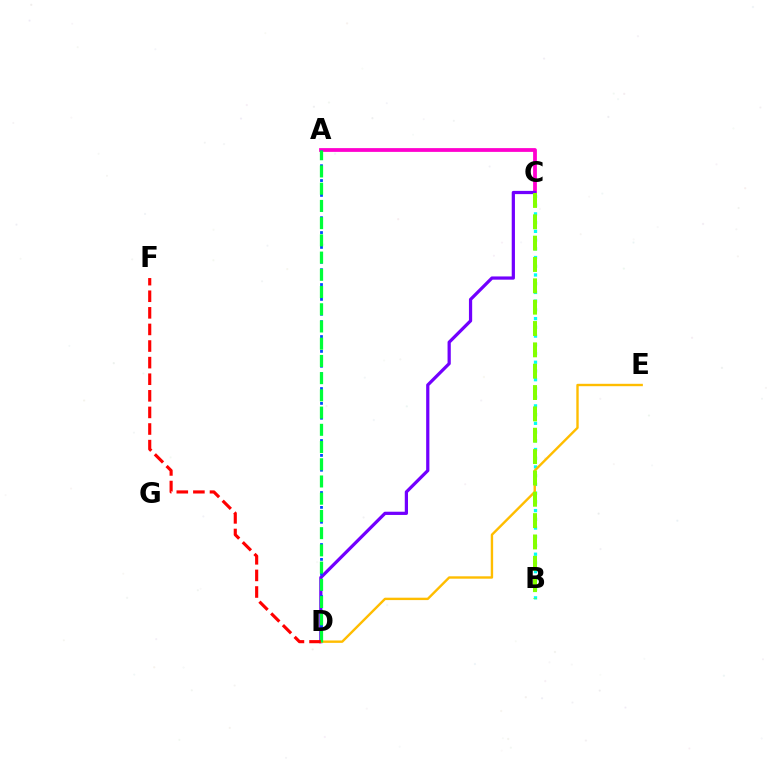{('A', 'C'): [{'color': '#ff00cf', 'line_style': 'solid', 'thickness': 2.72}], ('C', 'D'): [{'color': '#7200ff', 'line_style': 'solid', 'thickness': 2.32}], ('B', 'C'): [{'color': '#00fff6', 'line_style': 'dotted', 'thickness': 2.37}, {'color': '#84ff00', 'line_style': 'dashed', 'thickness': 2.9}], ('A', 'D'): [{'color': '#004bff', 'line_style': 'dotted', 'thickness': 2.02}, {'color': '#00ff39', 'line_style': 'dashed', 'thickness': 2.34}], ('D', 'E'): [{'color': '#ffbd00', 'line_style': 'solid', 'thickness': 1.72}], ('D', 'F'): [{'color': '#ff0000', 'line_style': 'dashed', 'thickness': 2.25}]}